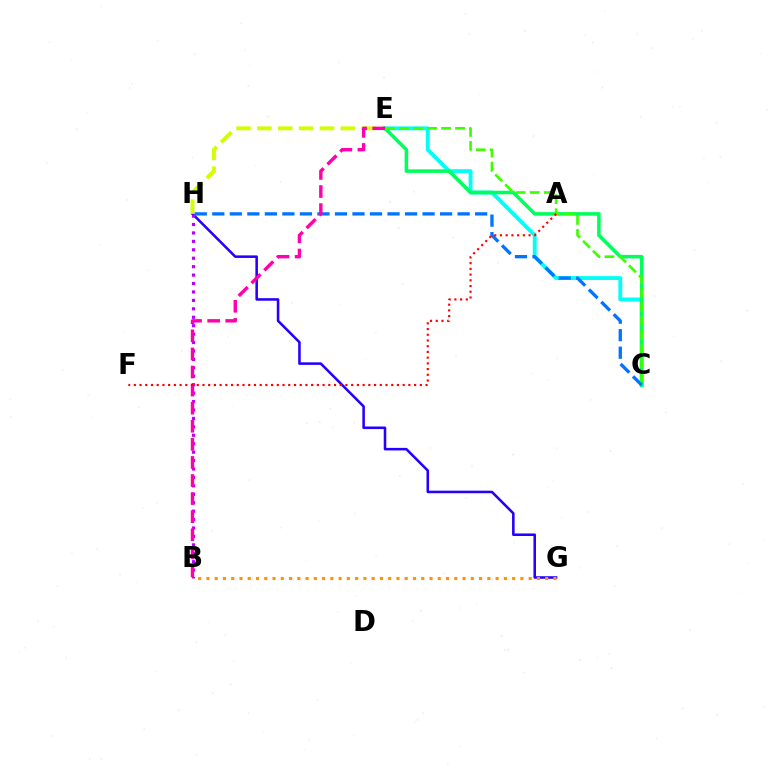{('G', 'H'): [{'color': '#2500ff', 'line_style': 'solid', 'thickness': 1.84}], ('E', 'H'): [{'color': '#d1ff00', 'line_style': 'dashed', 'thickness': 2.83}], ('C', 'E'): [{'color': '#00fff6', 'line_style': 'solid', 'thickness': 2.79}, {'color': '#00ff5c', 'line_style': 'solid', 'thickness': 2.56}, {'color': '#3dff00', 'line_style': 'dashed', 'thickness': 1.91}], ('B', 'G'): [{'color': '#ff9400', 'line_style': 'dotted', 'thickness': 2.24}], ('B', 'H'): [{'color': '#b900ff', 'line_style': 'dotted', 'thickness': 2.29}], ('C', 'H'): [{'color': '#0074ff', 'line_style': 'dashed', 'thickness': 2.38}], ('B', 'E'): [{'color': '#ff00ac', 'line_style': 'dashed', 'thickness': 2.46}], ('A', 'F'): [{'color': '#ff0000', 'line_style': 'dotted', 'thickness': 1.55}]}